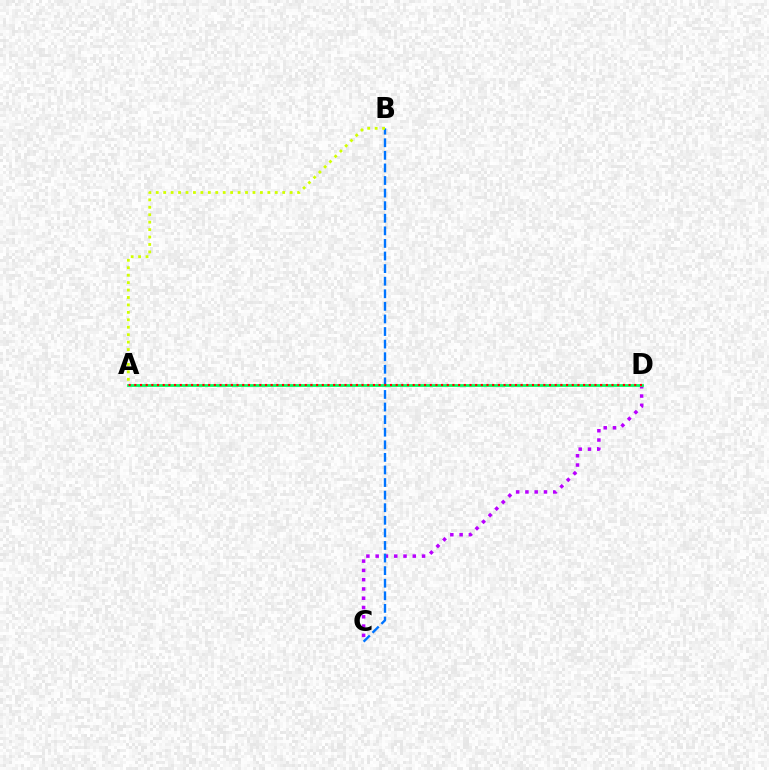{('C', 'D'): [{'color': '#b900ff', 'line_style': 'dotted', 'thickness': 2.52}], ('B', 'C'): [{'color': '#0074ff', 'line_style': 'dashed', 'thickness': 1.71}], ('A', 'B'): [{'color': '#d1ff00', 'line_style': 'dotted', 'thickness': 2.02}], ('A', 'D'): [{'color': '#00ff5c', 'line_style': 'solid', 'thickness': 1.98}, {'color': '#ff0000', 'line_style': 'dotted', 'thickness': 1.54}]}